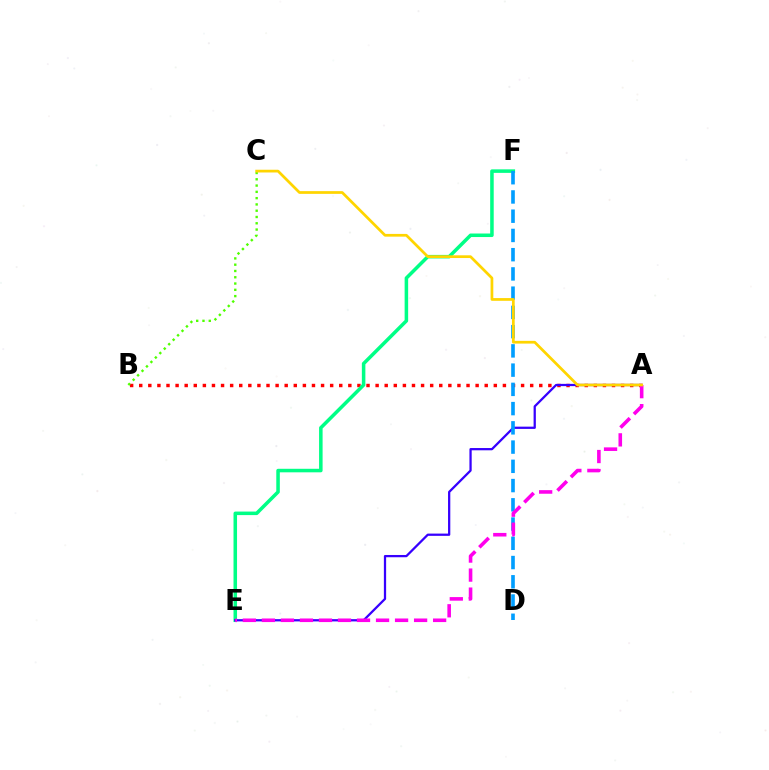{('A', 'B'): [{'color': '#ff0000', 'line_style': 'dotted', 'thickness': 2.47}], ('E', 'F'): [{'color': '#00ff86', 'line_style': 'solid', 'thickness': 2.54}], ('A', 'E'): [{'color': '#3700ff', 'line_style': 'solid', 'thickness': 1.63}, {'color': '#ff00ed', 'line_style': 'dashed', 'thickness': 2.58}], ('D', 'F'): [{'color': '#009eff', 'line_style': 'dashed', 'thickness': 2.61}], ('B', 'C'): [{'color': '#4fff00', 'line_style': 'dotted', 'thickness': 1.71}], ('A', 'C'): [{'color': '#ffd500', 'line_style': 'solid', 'thickness': 1.97}]}